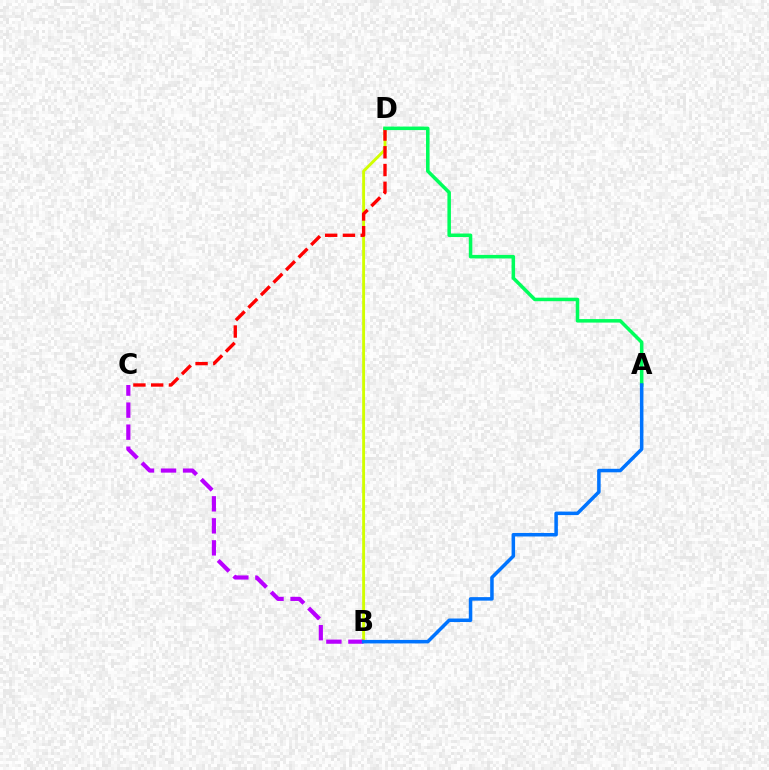{('B', 'D'): [{'color': '#d1ff00', 'line_style': 'solid', 'thickness': 2.07}], ('C', 'D'): [{'color': '#ff0000', 'line_style': 'dashed', 'thickness': 2.41}], ('B', 'C'): [{'color': '#b900ff', 'line_style': 'dashed', 'thickness': 2.99}], ('A', 'D'): [{'color': '#00ff5c', 'line_style': 'solid', 'thickness': 2.53}], ('A', 'B'): [{'color': '#0074ff', 'line_style': 'solid', 'thickness': 2.53}]}